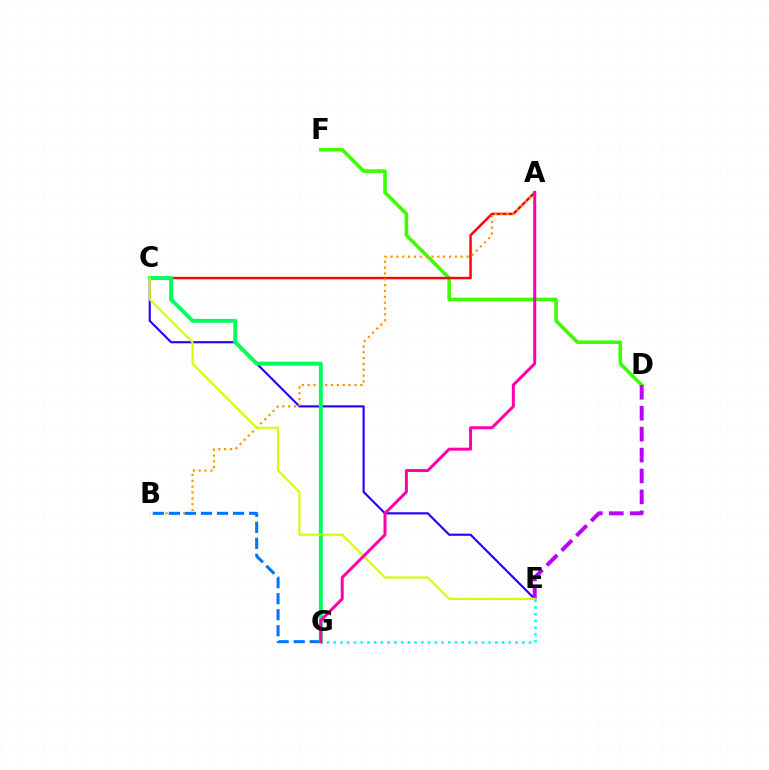{('E', 'G'): [{'color': '#00fff6', 'line_style': 'dotted', 'thickness': 1.83}], ('D', 'F'): [{'color': '#3dff00', 'line_style': 'solid', 'thickness': 2.6}], ('A', 'C'): [{'color': '#ff0000', 'line_style': 'solid', 'thickness': 1.77}], ('C', 'E'): [{'color': '#2500ff', 'line_style': 'solid', 'thickness': 1.54}, {'color': '#d1ff00', 'line_style': 'solid', 'thickness': 1.55}], ('A', 'B'): [{'color': '#ff9400', 'line_style': 'dotted', 'thickness': 1.59}], ('D', 'E'): [{'color': '#b900ff', 'line_style': 'dashed', 'thickness': 2.84}], ('B', 'G'): [{'color': '#0074ff', 'line_style': 'dashed', 'thickness': 2.18}], ('C', 'G'): [{'color': '#00ff5c', 'line_style': 'solid', 'thickness': 2.83}], ('A', 'G'): [{'color': '#ff00ac', 'line_style': 'solid', 'thickness': 2.15}]}